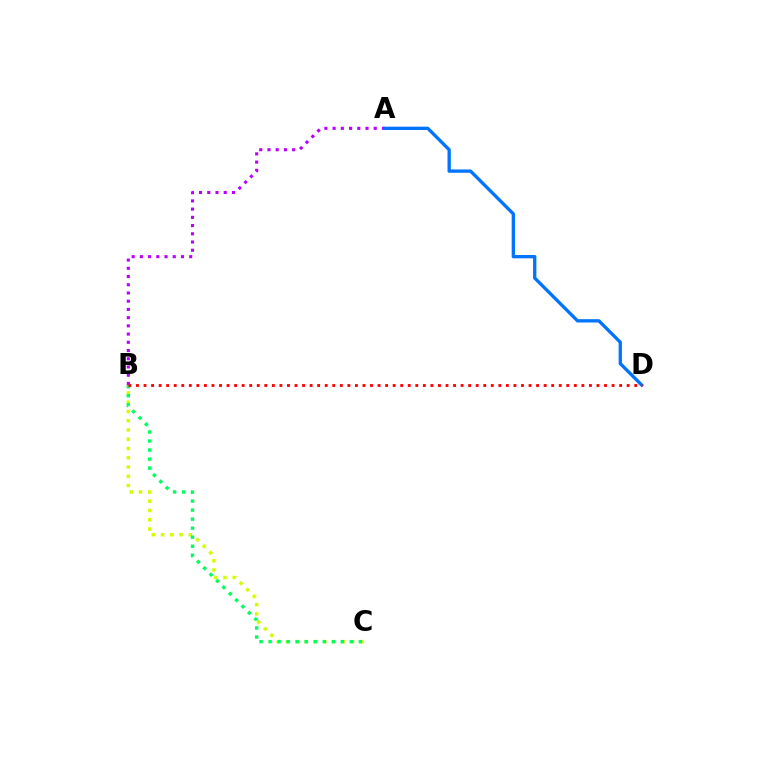{('A', 'B'): [{'color': '#b900ff', 'line_style': 'dotted', 'thickness': 2.23}], ('B', 'C'): [{'color': '#d1ff00', 'line_style': 'dotted', 'thickness': 2.52}, {'color': '#00ff5c', 'line_style': 'dotted', 'thickness': 2.45}], ('A', 'D'): [{'color': '#0074ff', 'line_style': 'solid', 'thickness': 2.39}], ('B', 'D'): [{'color': '#ff0000', 'line_style': 'dotted', 'thickness': 2.05}]}